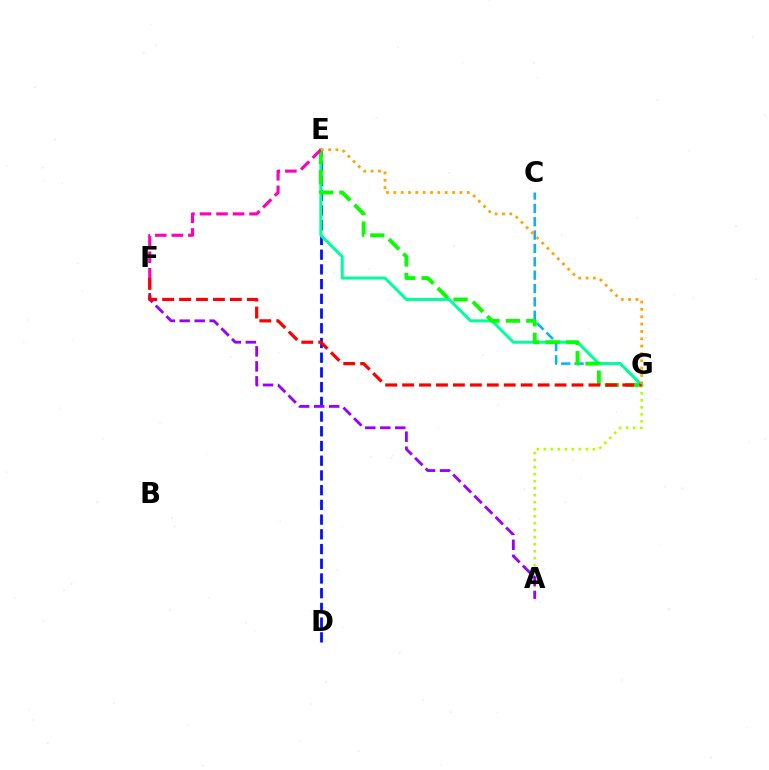{('A', 'G'): [{'color': '#b3ff00', 'line_style': 'dotted', 'thickness': 1.9}], ('C', 'G'): [{'color': '#00b5ff', 'line_style': 'dashed', 'thickness': 1.81}], ('D', 'E'): [{'color': '#0010ff', 'line_style': 'dashed', 'thickness': 2.0}], ('E', 'G'): [{'color': '#00ff9d', 'line_style': 'solid', 'thickness': 2.17}, {'color': '#08ff00', 'line_style': 'dashed', 'thickness': 2.77}, {'color': '#ffa500', 'line_style': 'dotted', 'thickness': 2.0}], ('A', 'F'): [{'color': '#9b00ff', 'line_style': 'dashed', 'thickness': 2.04}], ('F', 'G'): [{'color': '#ff0000', 'line_style': 'dashed', 'thickness': 2.3}], ('E', 'F'): [{'color': '#ff00bd', 'line_style': 'dashed', 'thickness': 2.24}]}